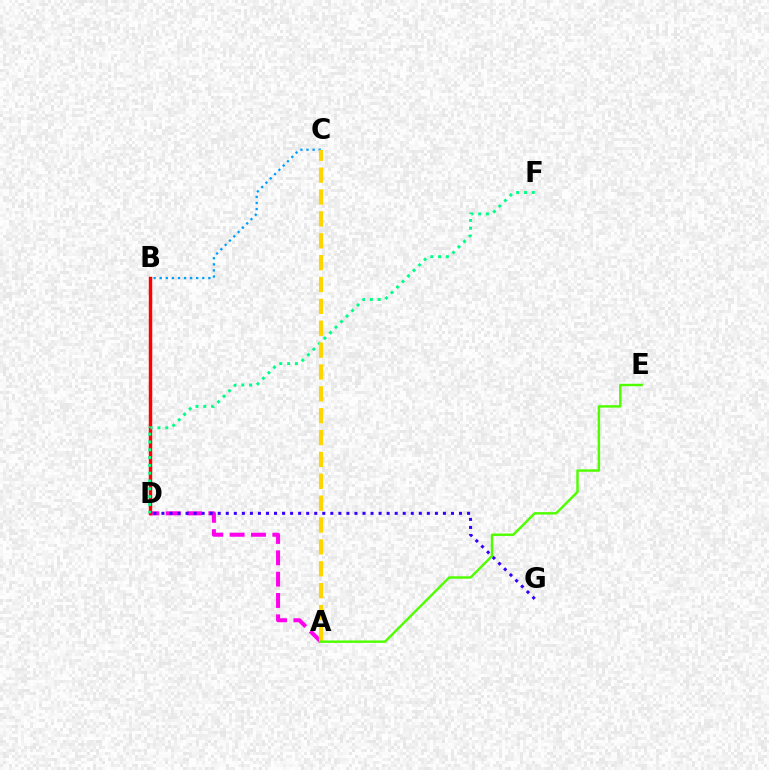{('A', 'D'): [{'color': '#ff00ed', 'line_style': 'dashed', 'thickness': 2.9}], ('B', 'D'): [{'color': '#ff0000', 'line_style': 'solid', 'thickness': 2.47}], ('B', 'C'): [{'color': '#009eff', 'line_style': 'dotted', 'thickness': 1.65}], ('D', 'F'): [{'color': '#00ff86', 'line_style': 'dotted', 'thickness': 2.12}], ('A', 'C'): [{'color': '#ffd500', 'line_style': 'dashed', 'thickness': 2.97}], ('D', 'G'): [{'color': '#3700ff', 'line_style': 'dotted', 'thickness': 2.19}], ('A', 'E'): [{'color': '#4fff00', 'line_style': 'solid', 'thickness': 1.75}]}